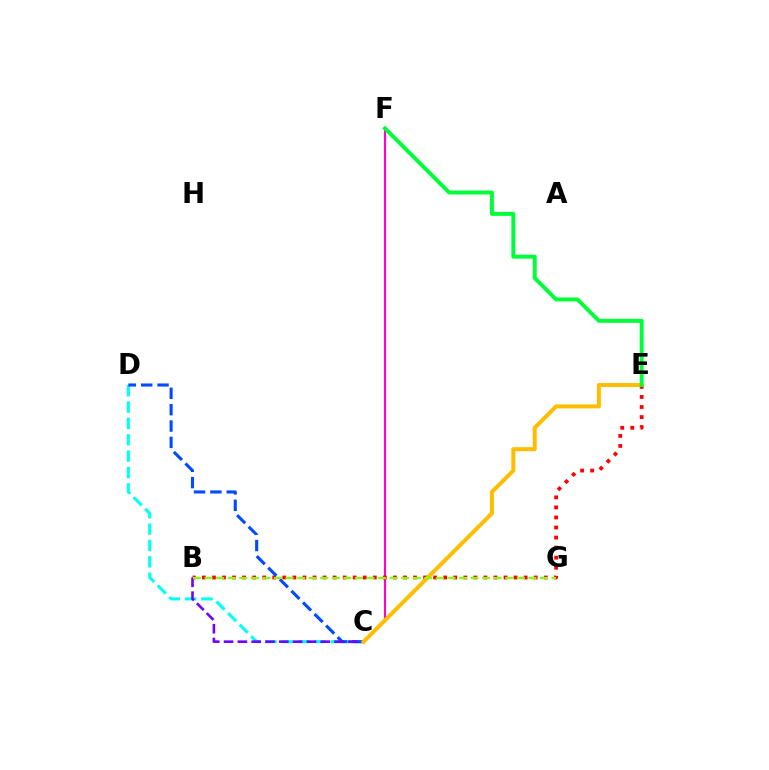{('C', 'F'): [{'color': '#ff00cf', 'line_style': 'solid', 'thickness': 1.53}], ('C', 'D'): [{'color': '#00fff6', 'line_style': 'dashed', 'thickness': 2.22}, {'color': '#004bff', 'line_style': 'dashed', 'thickness': 2.22}], ('B', 'E'): [{'color': '#ff0000', 'line_style': 'dotted', 'thickness': 2.73}], ('B', 'C'): [{'color': '#7200ff', 'line_style': 'dashed', 'thickness': 1.88}], ('C', 'E'): [{'color': '#ffbd00', 'line_style': 'solid', 'thickness': 2.9}], ('B', 'G'): [{'color': '#84ff00', 'line_style': 'dashed', 'thickness': 1.57}], ('E', 'F'): [{'color': '#00ff39', 'line_style': 'solid', 'thickness': 2.85}]}